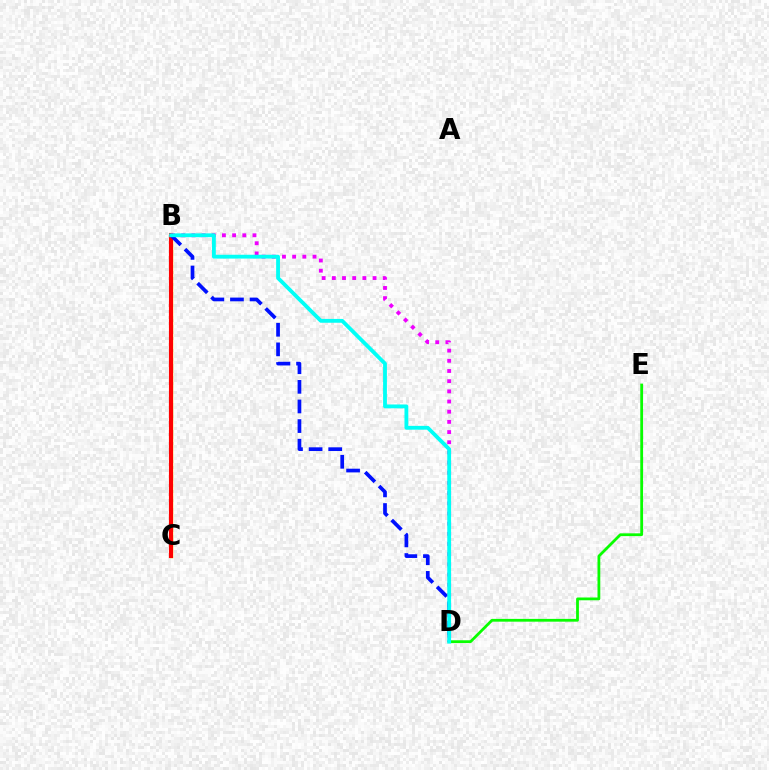{('B', 'C'): [{'color': '#fcf500', 'line_style': 'solid', 'thickness': 2.44}, {'color': '#ff0000', 'line_style': 'solid', 'thickness': 2.97}], ('D', 'E'): [{'color': '#08ff00', 'line_style': 'solid', 'thickness': 2.0}], ('B', 'D'): [{'color': '#ee00ff', 'line_style': 'dotted', 'thickness': 2.77}, {'color': '#0010ff', 'line_style': 'dashed', 'thickness': 2.67}, {'color': '#00fff6', 'line_style': 'solid', 'thickness': 2.75}]}